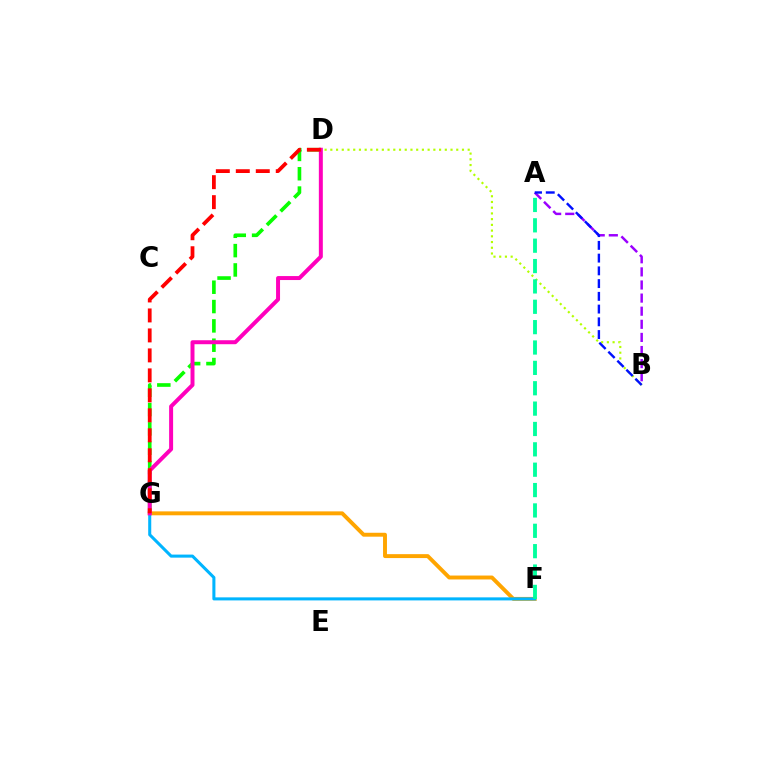{('B', 'D'): [{'color': '#b3ff00', 'line_style': 'dotted', 'thickness': 1.56}], ('D', 'G'): [{'color': '#08ff00', 'line_style': 'dashed', 'thickness': 2.63}, {'color': '#ff00bd', 'line_style': 'solid', 'thickness': 2.86}, {'color': '#ff0000', 'line_style': 'dashed', 'thickness': 2.71}], ('F', 'G'): [{'color': '#ffa500', 'line_style': 'solid', 'thickness': 2.82}, {'color': '#00b5ff', 'line_style': 'solid', 'thickness': 2.19}], ('A', 'B'): [{'color': '#9b00ff', 'line_style': 'dashed', 'thickness': 1.78}, {'color': '#0010ff', 'line_style': 'dashed', 'thickness': 1.73}], ('A', 'F'): [{'color': '#00ff9d', 'line_style': 'dashed', 'thickness': 2.77}]}